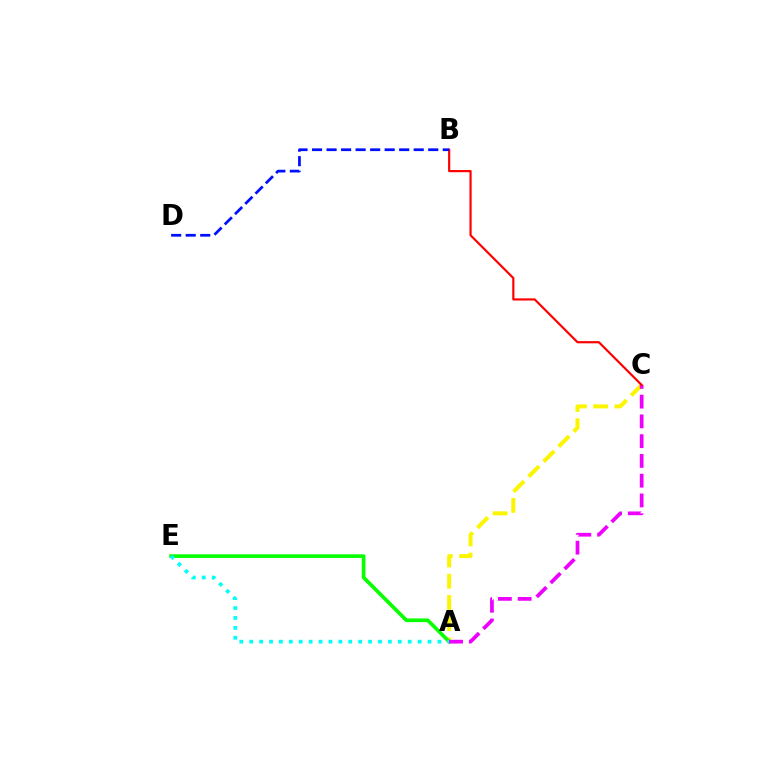{('A', 'C'): [{'color': '#fcf500', 'line_style': 'dashed', 'thickness': 2.89}, {'color': '#ee00ff', 'line_style': 'dashed', 'thickness': 2.68}], ('A', 'E'): [{'color': '#08ff00', 'line_style': 'solid', 'thickness': 2.64}, {'color': '#00fff6', 'line_style': 'dotted', 'thickness': 2.69}], ('B', 'C'): [{'color': '#ff0000', 'line_style': 'solid', 'thickness': 1.57}], ('B', 'D'): [{'color': '#0010ff', 'line_style': 'dashed', 'thickness': 1.97}]}